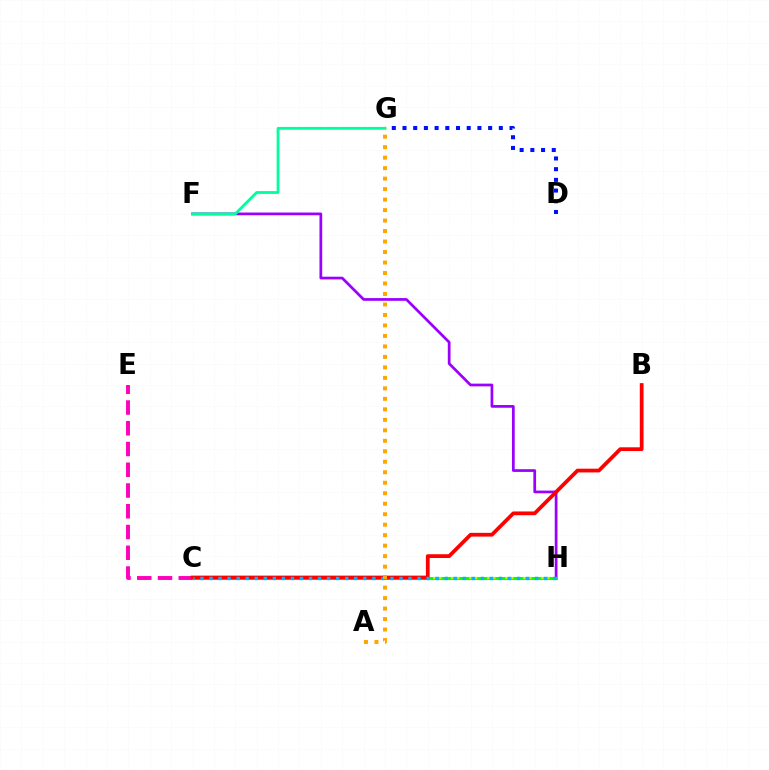{('C', 'E'): [{'color': '#ff00bd', 'line_style': 'dashed', 'thickness': 2.82}], ('F', 'H'): [{'color': '#9b00ff', 'line_style': 'solid', 'thickness': 1.97}], ('C', 'H'): [{'color': '#08ff00', 'line_style': 'solid', 'thickness': 2.19}, {'color': '#b3ff00', 'line_style': 'dotted', 'thickness': 1.63}, {'color': '#00b5ff', 'line_style': 'dotted', 'thickness': 2.46}], ('D', 'G'): [{'color': '#0010ff', 'line_style': 'dotted', 'thickness': 2.91}], ('B', 'C'): [{'color': '#ff0000', 'line_style': 'solid', 'thickness': 2.7}], ('F', 'G'): [{'color': '#00ff9d', 'line_style': 'solid', 'thickness': 2.04}], ('A', 'G'): [{'color': '#ffa500', 'line_style': 'dotted', 'thickness': 2.85}]}